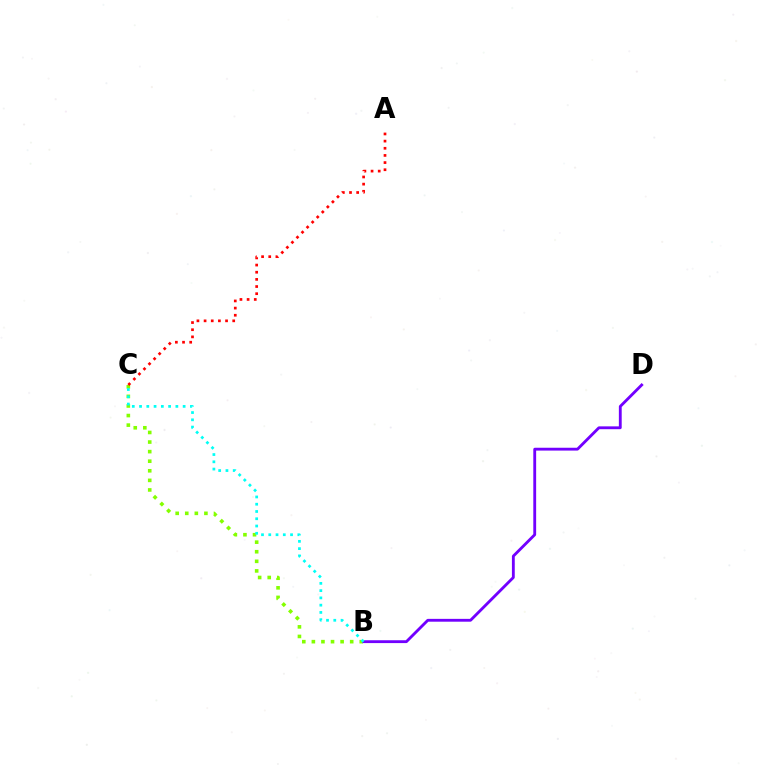{('B', 'C'): [{'color': '#84ff00', 'line_style': 'dotted', 'thickness': 2.6}, {'color': '#00fff6', 'line_style': 'dotted', 'thickness': 1.97}], ('B', 'D'): [{'color': '#7200ff', 'line_style': 'solid', 'thickness': 2.04}], ('A', 'C'): [{'color': '#ff0000', 'line_style': 'dotted', 'thickness': 1.94}]}